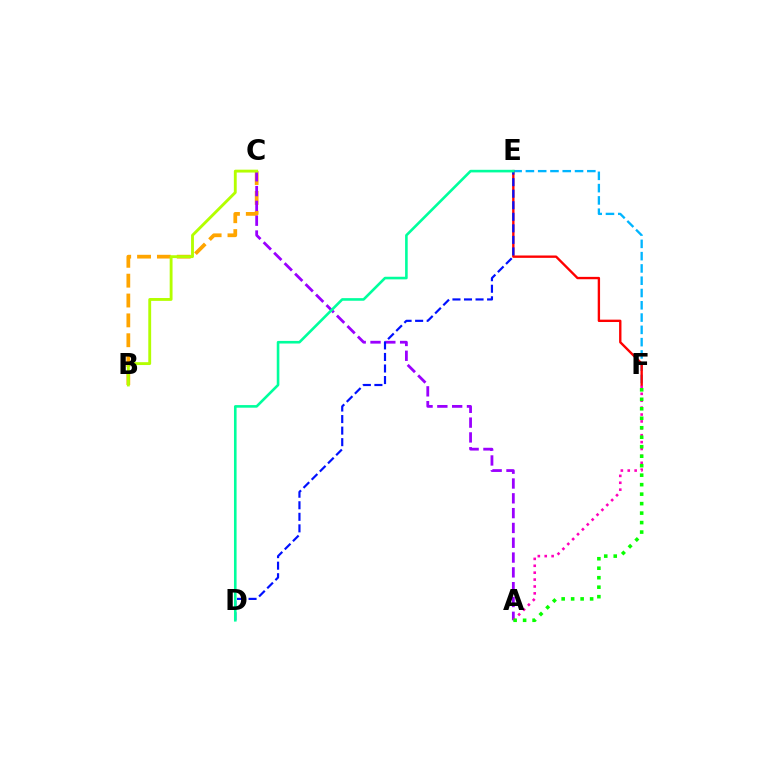{('B', 'C'): [{'color': '#ffa500', 'line_style': 'dashed', 'thickness': 2.7}, {'color': '#b3ff00', 'line_style': 'solid', 'thickness': 2.06}], ('E', 'F'): [{'color': '#00b5ff', 'line_style': 'dashed', 'thickness': 1.67}, {'color': '#ff0000', 'line_style': 'solid', 'thickness': 1.7}], ('A', 'C'): [{'color': '#9b00ff', 'line_style': 'dashed', 'thickness': 2.01}], ('D', 'E'): [{'color': '#0010ff', 'line_style': 'dashed', 'thickness': 1.57}, {'color': '#00ff9d', 'line_style': 'solid', 'thickness': 1.88}], ('A', 'F'): [{'color': '#ff00bd', 'line_style': 'dotted', 'thickness': 1.87}, {'color': '#08ff00', 'line_style': 'dotted', 'thickness': 2.58}]}